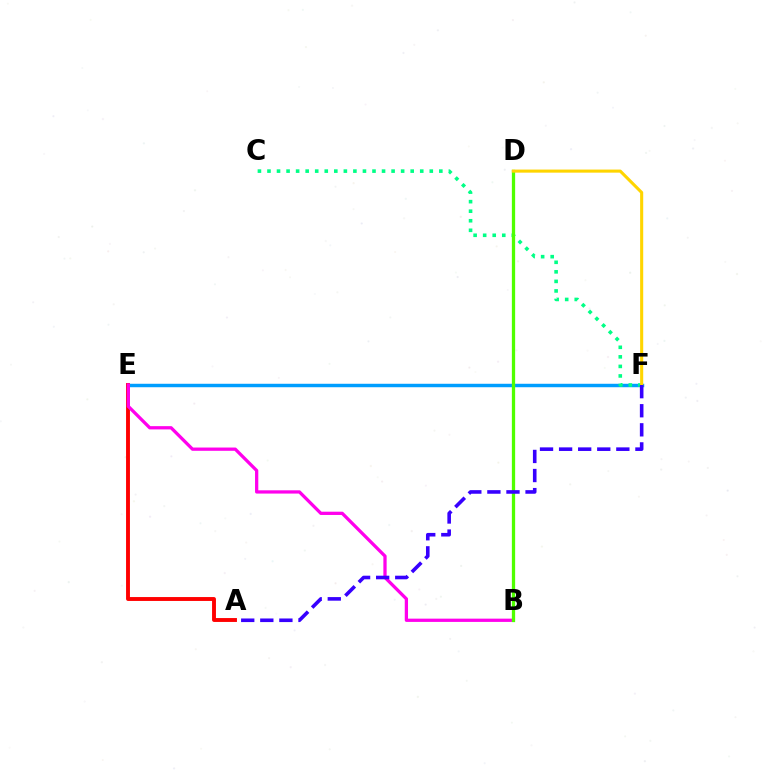{('E', 'F'): [{'color': '#009eff', 'line_style': 'solid', 'thickness': 2.49}], ('C', 'F'): [{'color': '#00ff86', 'line_style': 'dotted', 'thickness': 2.59}], ('A', 'E'): [{'color': '#ff0000', 'line_style': 'solid', 'thickness': 2.8}], ('B', 'E'): [{'color': '#ff00ed', 'line_style': 'solid', 'thickness': 2.35}], ('B', 'D'): [{'color': '#4fff00', 'line_style': 'solid', 'thickness': 2.36}], ('D', 'F'): [{'color': '#ffd500', 'line_style': 'solid', 'thickness': 2.22}], ('A', 'F'): [{'color': '#3700ff', 'line_style': 'dashed', 'thickness': 2.59}]}